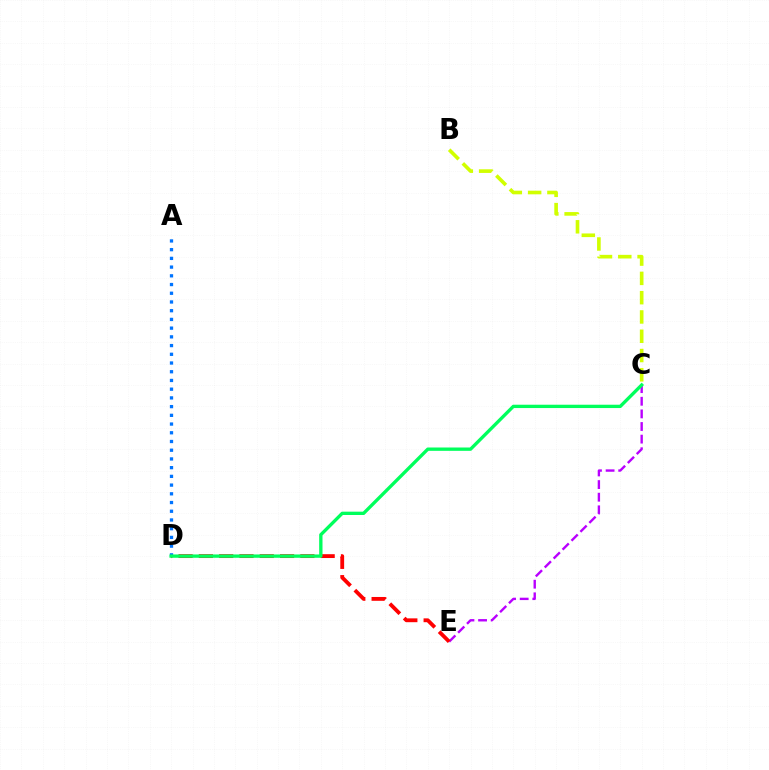{('C', 'E'): [{'color': '#b900ff', 'line_style': 'dashed', 'thickness': 1.71}], ('B', 'C'): [{'color': '#d1ff00', 'line_style': 'dashed', 'thickness': 2.62}], ('D', 'E'): [{'color': '#ff0000', 'line_style': 'dashed', 'thickness': 2.76}], ('A', 'D'): [{'color': '#0074ff', 'line_style': 'dotted', 'thickness': 2.37}], ('C', 'D'): [{'color': '#00ff5c', 'line_style': 'solid', 'thickness': 2.4}]}